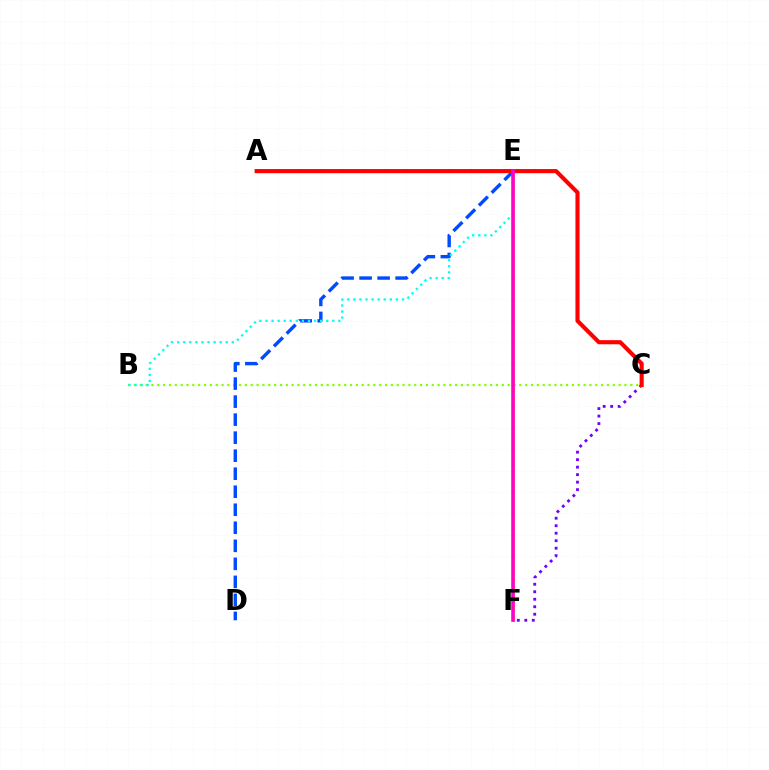{('B', 'C'): [{'color': '#84ff00', 'line_style': 'dotted', 'thickness': 1.59}], ('E', 'F'): [{'color': '#00ff39', 'line_style': 'dotted', 'thickness': 1.52}, {'color': '#ffbd00', 'line_style': 'solid', 'thickness': 2.19}, {'color': '#ff00cf', 'line_style': 'solid', 'thickness': 2.58}], ('D', 'E'): [{'color': '#004bff', 'line_style': 'dashed', 'thickness': 2.45}], ('C', 'F'): [{'color': '#7200ff', 'line_style': 'dotted', 'thickness': 2.04}], ('A', 'C'): [{'color': '#ff0000', 'line_style': 'solid', 'thickness': 2.97}], ('B', 'E'): [{'color': '#00fff6', 'line_style': 'dotted', 'thickness': 1.65}]}